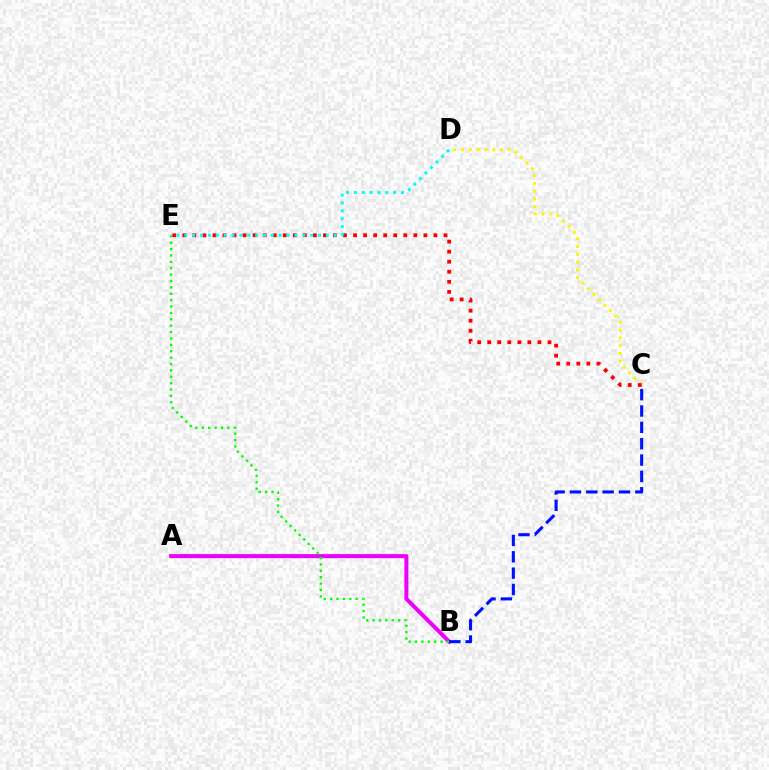{('A', 'B'): [{'color': '#ee00ff', 'line_style': 'solid', 'thickness': 2.9}], ('C', 'D'): [{'color': '#fcf500', 'line_style': 'dotted', 'thickness': 2.12}], ('B', 'E'): [{'color': '#08ff00', 'line_style': 'dotted', 'thickness': 1.73}], ('C', 'E'): [{'color': '#ff0000', 'line_style': 'dotted', 'thickness': 2.73}], ('D', 'E'): [{'color': '#00fff6', 'line_style': 'dotted', 'thickness': 2.14}], ('B', 'C'): [{'color': '#0010ff', 'line_style': 'dashed', 'thickness': 2.22}]}